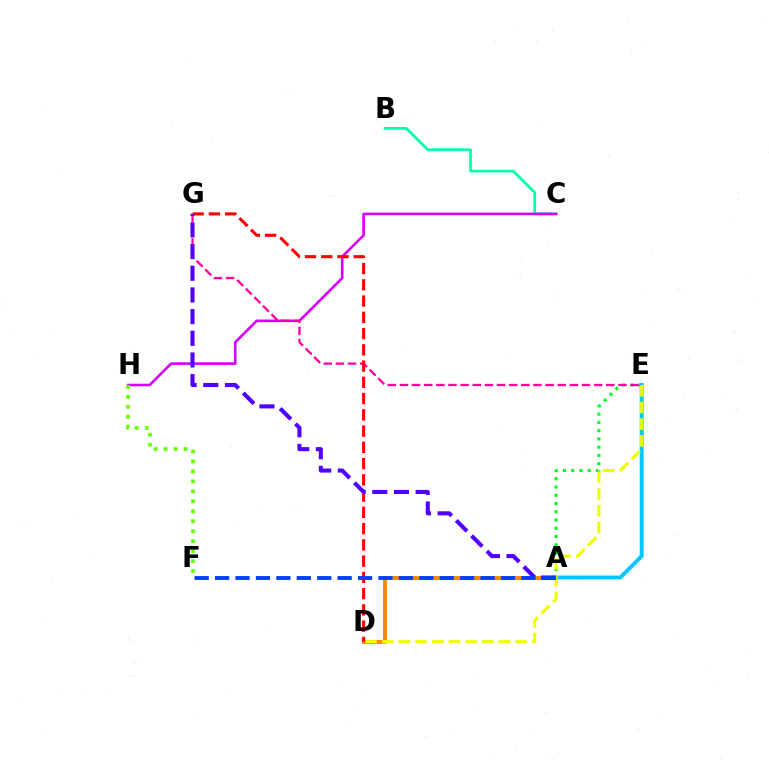{('A', 'D'): [{'color': '#ff8800', 'line_style': 'solid', 'thickness': 2.86}], ('B', 'C'): [{'color': '#00ffaf', 'line_style': 'solid', 'thickness': 1.97}], ('A', 'E'): [{'color': '#00ff27', 'line_style': 'dotted', 'thickness': 2.24}, {'color': '#00c7ff', 'line_style': 'solid', 'thickness': 2.82}], ('C', 'H'): [{'color': '#d600ff', 'line_style': 'solid', 'thickness': 1.88}], ('F', 'H'): [{'color': '#66ff00', 'line_style': 'dotted', 'thickness': 2.71}], ('D', 'E'): [{'color': '#eeff00', 'line_style': 'dashed', 'thickness': 2.27}], ('E', 'G'): [{'color': '#ff00a0', 'line_style': 'dashed', 'thickness': 1.65}], ('D', 'G'): [{'color': '#ff0000', 'line_style': 'dashed', 'thickness': 2.21}], ('A', 'G'): [{'color': '#4f00ff', 'line_style': 'dashed', 'thickness': 2.94}], ('A', 'F'): [{'color': '#003fff', 'line_style': 'dashed', 'thickness': 2.77}]}